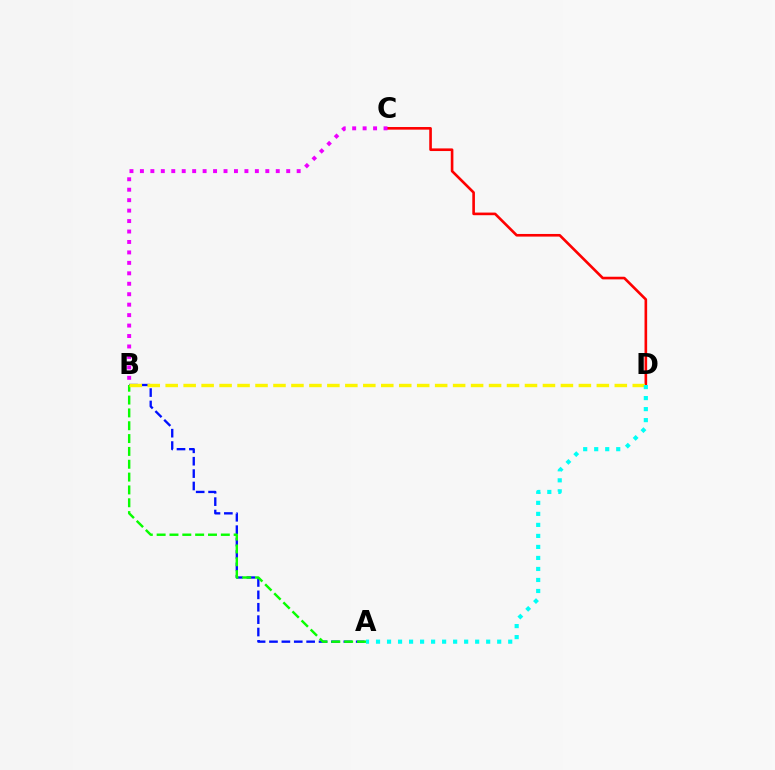{('A', 'B'): [{'color': '#0010ff', 'line_style': 'dashed', 'thickness': 1.68}, {'color': '#08ff00', 'line_style': 'dashed', 'thickness': 1.74}], ('C', 'D'): [{'color': '#ff0000', 'line_style': 'solid', 'thickness': 1.89}], ('B', 'D'): [{'color': '#fcf500', 'line_style': 'dashed', 'thickness': 2.44}], ('A', 'D'): [{'color': '#00fff6', 'line_style': 'dotted', 'thickness': 2.99}], ('B', 'C'): [{'color': '#ee00ff', 'line_style': 'dotted', 'thickness': 2.84}]}